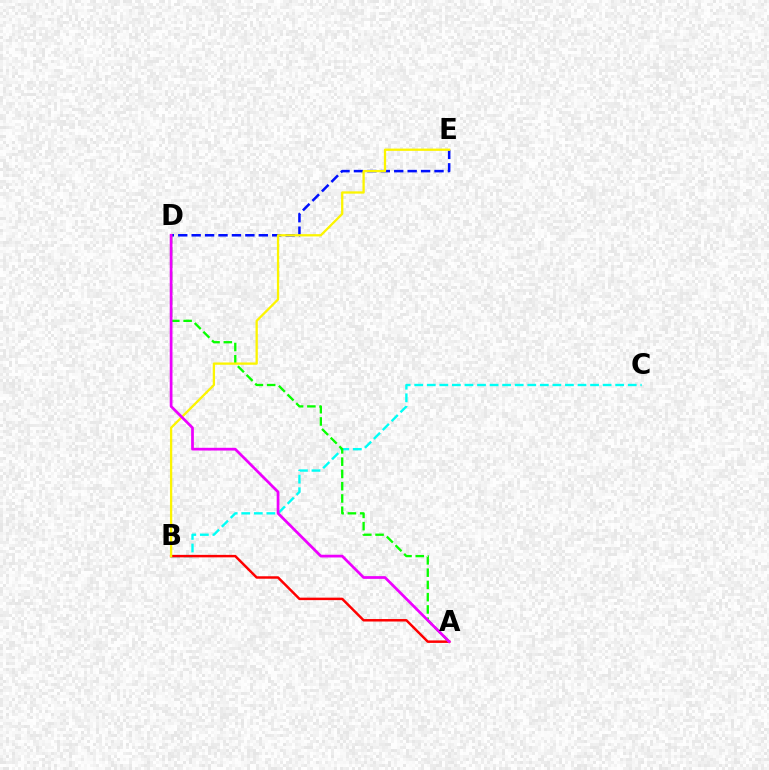{('B', 'C'): [{'color': '#00fff6', 'line_style': 'dashed', 'thickness': 1.71}], ('A', 'B'): [{'color': '#ff0000', 'line_style': 'solid', 'thickness': 1.78}], ('D', 'E'): [{'color': '#0010ff', 'line_style': 'dashed', 'thickness': 1.82}], ('A', 'D'): [{'color': '#08ff00', 'line_style': 'dashed', 'thickness': 1.67}, {'color': '#ee00ff', 'line_style': 'solid', 'thickness': 1.97}], ('B', 'E'): [{'color': '#fcf500', 'line_style': 'solid', 'thickness': 1.65}]}